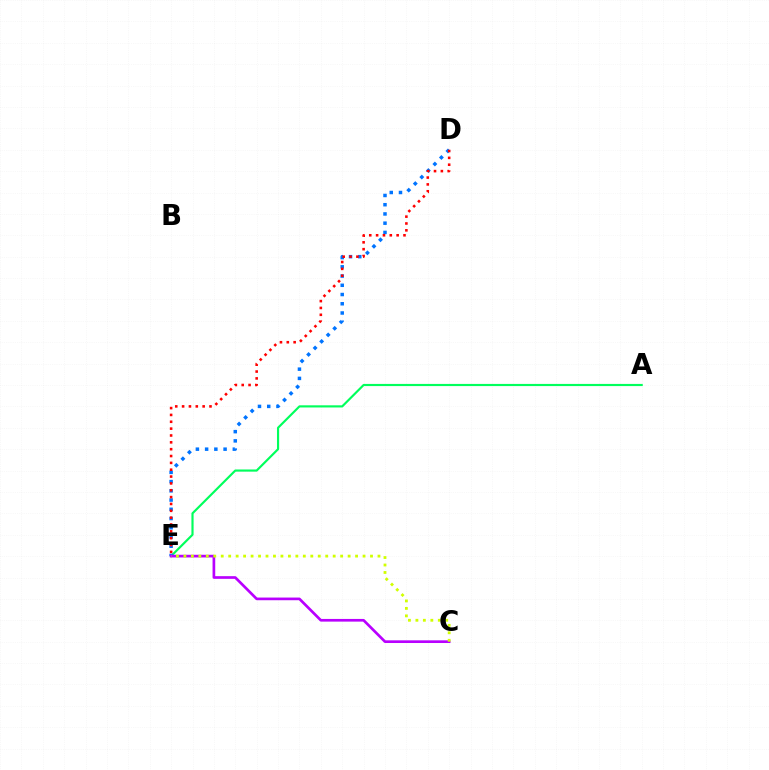{('A', 'E'): [{'color': '#00ff5c', 'line_style': 'solid', 'thickness': 1.56}], ('D', 'E'): [{'color': '#0074ff', 'line_style': 'dotted', 'thickness': 2.51}, {'color': '#ff0000', 'line_style': 'dotted', 'thickness': 1.86}], ('C', 'E'): [{'color': '#b900ff', 'line_style': 'solid', 'thickness': 1.93}, {'color': '#d1ff00', 'line_style': 'dotted', 'thickness': 2.03}]}